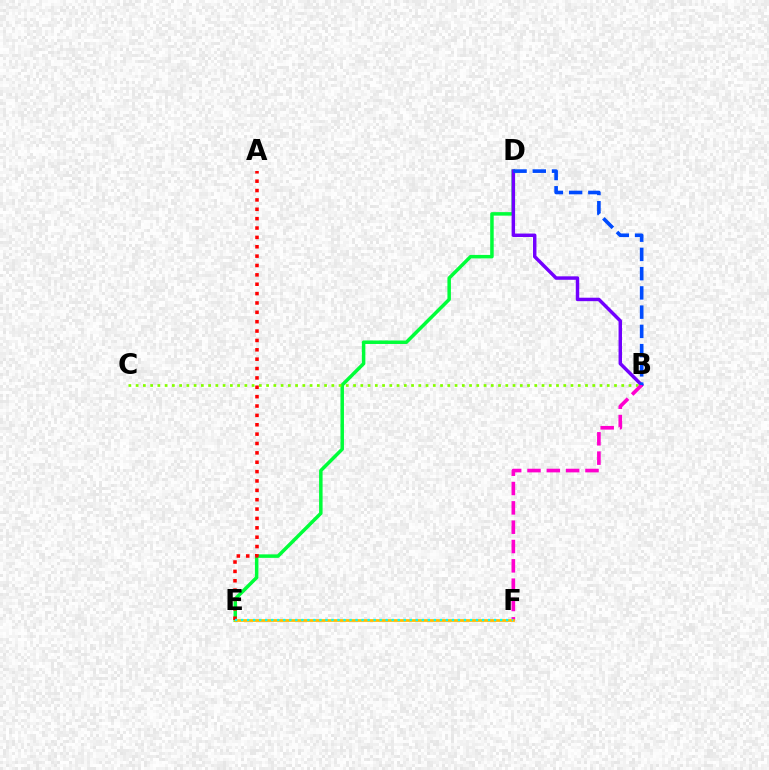{('D', 'E'): [{'color': '#00ff39', 'line_style': 'solid', 'thickness': 2.52}], ('B', 'C'): [{'color': '#84ff00', 'line_style': 'dotted', 'thickness': 1.97}], ('B', 'D'): [{'color': '#7200ff', 'line_style': 'solid', 'thickness': 2.48}, {'color': '#004bff', 'line_style': 'dashed', 'thickness': 2.61}], ('B', 'F'): [{'color': '#ff00cf', 'line_style': 'dashed', 'thickness': 2.63}], ('E', 'F'): [{'color': '#ffbd00', 'line_style': 'solid', 'thickness': 1.98}, {'color': '#00fff6', 'line_style': 'dotted', 'thickness': 1.64}], ('A', 'E'): [{'color': '#ff0000', 'line_style': 'dotted', 'thickness': 2.55}]}